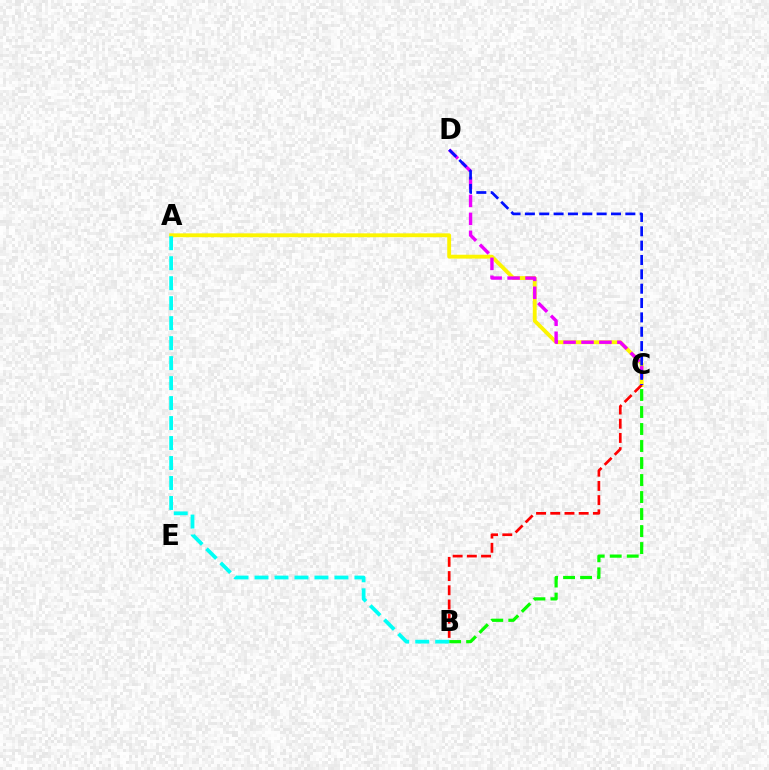{('A', 'C'): [{'color': '#fcf500', 'line_style': 'solid', 'thickness': 2.78}], ('B', 'C'): [{'color': '#08ff00', 'line_style': 'dashed', 'thickness': 2.31}, {'color': '#ff0000', 'line_style': 'dashed', 'thickness': 1.93}], ('C', 'D'): [{'color': '#ee00ff', 'line_style': 'dashed', 'thickness': 2.44}, {'color': '#0010ff', 'line_style': 'dashed', 'thickness': 1.95}], ('A', 'B'): [{'color': '#00fff6', 'line_style': 'dashed', 'thickness': 2.71}]}